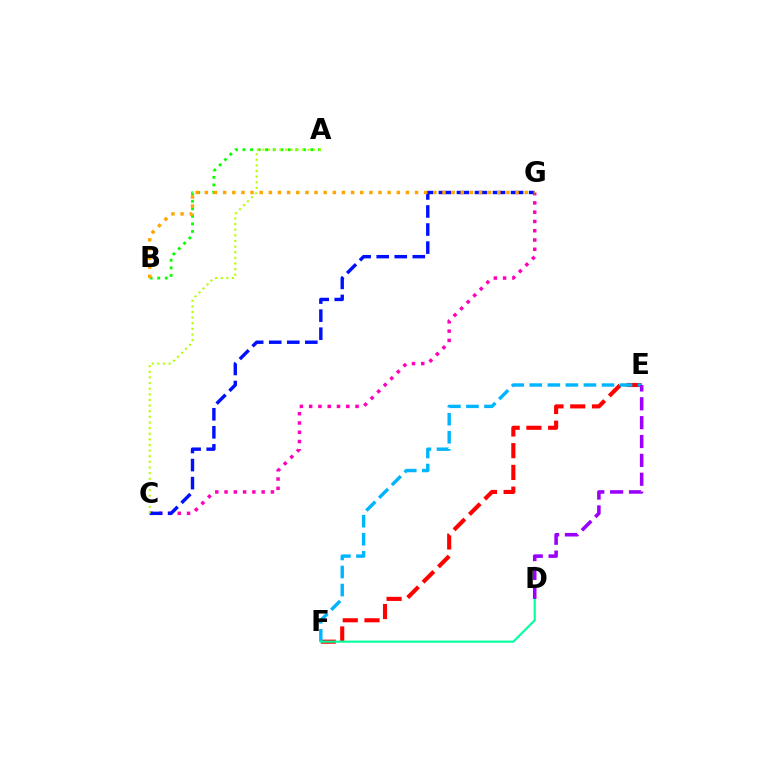{('C', 'G'): [{'color': '#ff00bd', 'line_style': 'dotted', 'thickness': 2.52}, {'color': '#0010ff', 'line_style': 'dashed', 'thickness': 2.45}], ('E', 'F'): [{'color': '#ff0000', 'line_style': 'dashed', 'thickness': 2.95}, {'color': '#00b5ff', 'line_style': 'dashed', 'thickness': 2.45}], ('A', 'B'): [{'color': '#08ff00', 'line_style': 'dotted', 'thickness': 2.05}], ('D', 'F'): [{'color': '#00ff9d', 'line_style': 'solid', 'thickness': 1.53}], ('A', 'C'): [{'color': '#b3ff00', 'line_style': 'dotted', 'thickness': 1.53}], ('B', 'G'): [{'color': '#ffa500', 'line_style': 'dotted', 'thickness': 2.48}], ('D', 'E'): [{'color': '#9b00ff', 'line_style': 'dashed', 'thickness': 2.56}]}